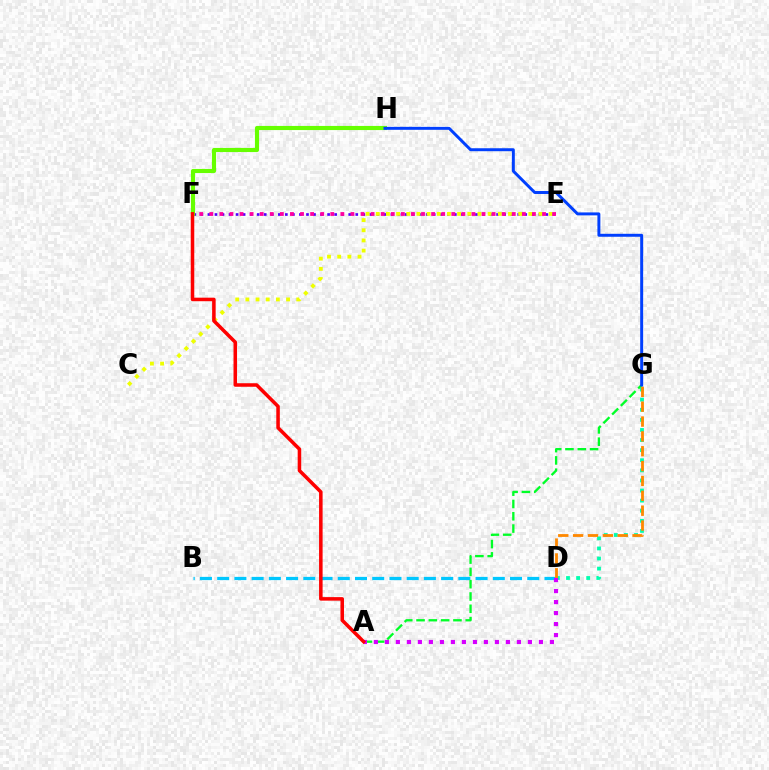{('D', 'G'): [{'color': '#00ffaf', 'line_style': 'dotted', 'thickness': 2.74}, {'color': '#ff8800', 'line_style': 'dashed', 'thickness': 2.02}], ('B', 'D'): [{'color': '#00c7ff', 'line_style': 'dashed', 'thickness': 2.34}], ('A', 'G'): [{'color': '#00ff27', 'line_style': 'dashed', 'thickness': 1.67}], ('E', 'F'): [{'color': '#4f00ff', 'line_style': 'dotted', 'thickness': 1.91}, {'color': '#ff00a0', 'line_style': 'dotted', 'thickness': 2.74}], ('A', 'D'): [{'color': '#d600ff', 'line_style': 'dotted', 'thickness': 2.99}], ('F', 'H'): [{'color': '#66ff00', 'line_style': 'solid', 'thickness': 2.97}], ('C', 'E'): [{'color': '#eeff00', 'line_style': 'dotted', 'thickness': 2.76}], ('G', 'H'): [{'color': '#003fff', 'line_style': 'solid', 'thickness': 2.13}], ('A', 'F'): [{'color': '#ff0000', 'line_style': 'solid', 'thickness': 2.54}]}